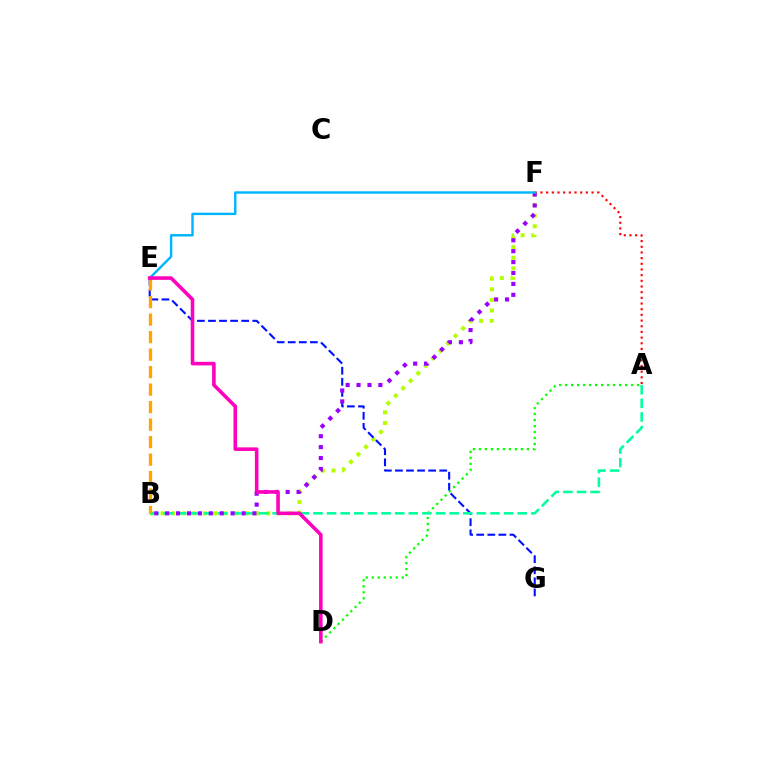{('A', 'F'): [{'color': '#ff0000', 'line_style': 'dotted', 'thickness': 1.54}], ('B', 'F'): [{'color': '#b3ff00', 'line_style': 'dotted', 'thickness': 2.88}, {'color': '#9b00ff', 'line_style': 'dotted', 'thickness': 2.97}], ('E', 'G'): [{'color': '#0010ff', 'line_style': 'dashed', 'thickness': 1.5}], ('A', 'D'): [{'color': '#08ff00', 'line_style': 'dotted', 'thickness': 1.63}], ('A', 'B'): [{'color': '#00ff9d', 'line_style': 'dashed', 'thickness': 1.85}], ('B', 'E'): [{'color': '#ffa500', 'line_style': 'dashed', 'thickness': 2.38}], ('E', 'F'): [{'color': '#00b5ff', 'line_style': 'solid', 'thickness': 1.75}], ('D', 'E'): [{'color': '#ff00bd', 'line_style': 'solid', 'thickness': 2.58}]}